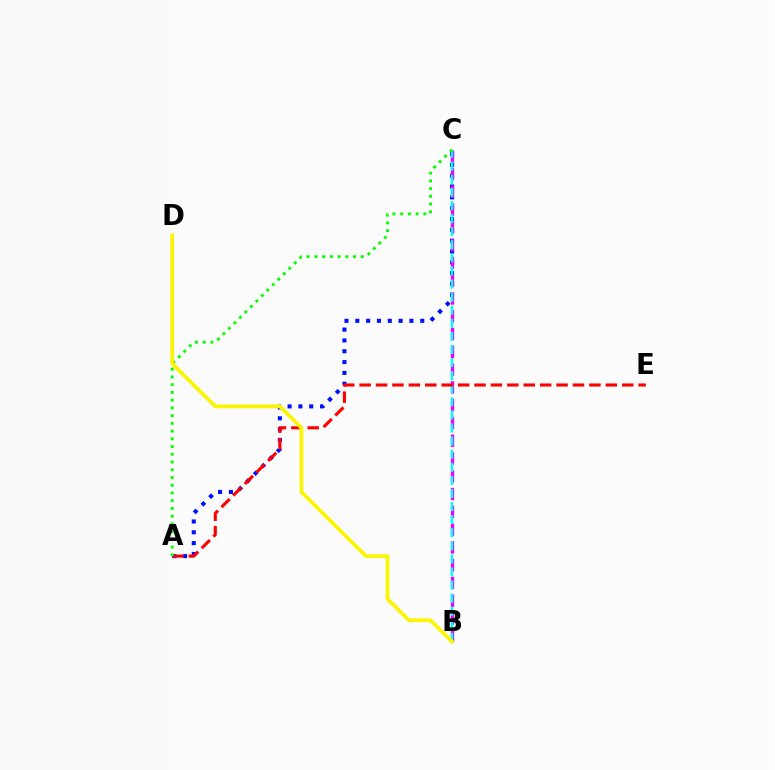{('A', 'C'): [{'color': '#0010ff', 'line_style': 'dotted', 'thickness': 2.94}, {'color': '#08ff00', 'line_style': 'dotted', 'thickness': 2.1}], ('B', 'C'): [{'color': '#ee00ff', 'line_style': 'dashed', 'thickness': 2.42}, {'color': '#00fff6', 'line_style': 'dashed', 'thickness': 1.78}], ('A', 'E'): [{'color': '#ff0000', 'line_style': 'dashed', 'thickness': 2.23}], ('B', 'D'): [{'color': '#fcf500', 'line_style': 'solid', 'thickness': 2.66}]}